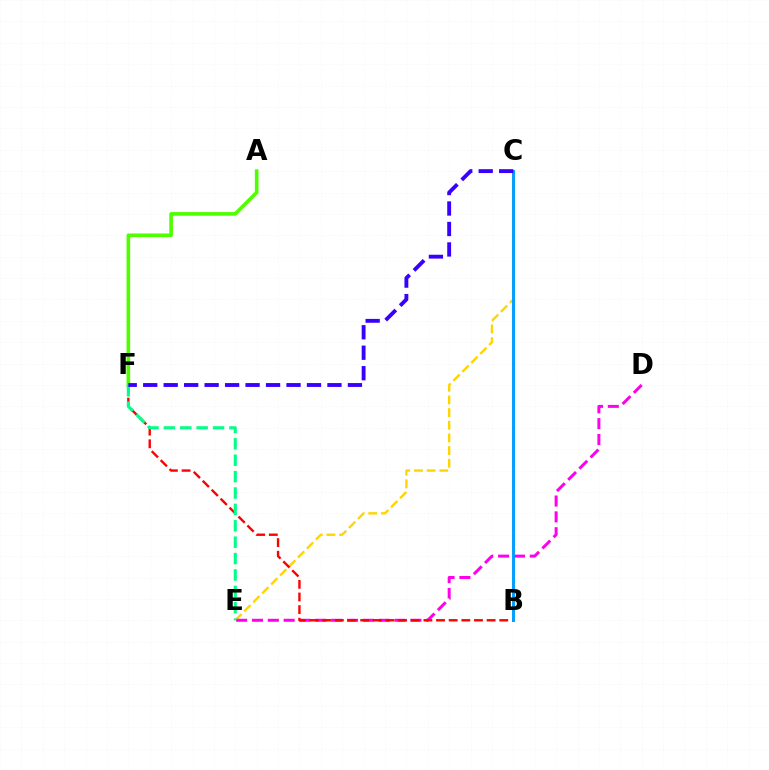{('C', 'E'): [{'color': '#ffd500', 'line_style': 'dashed', 'thickness': 1.72}], ('D', 'E'): [{'color': '#ff00ed', 'line_style': 'dashed', 'thickness': 2.15}], ('B', 'F'): [{'color': '#ff0000', 'line_style': 'dashed', 'thickness': 1.72}], ('A', 'F'): [{'color': '#4fff00', 'line_style': 'solid', 'thickness': 2.62}], ('B', 'C'): [{'color': '#009eff', 'line_style': 'solid', 'thickness': 2.11}], ('E', 'F'): [{'color': '#00ff86', 'line_style': 'dashed', 'thickness': 2.23}], ('C', 'F'): [{'color': '#3700ff', 'line_style': 'dashed', 'thickness': 2.78}]}